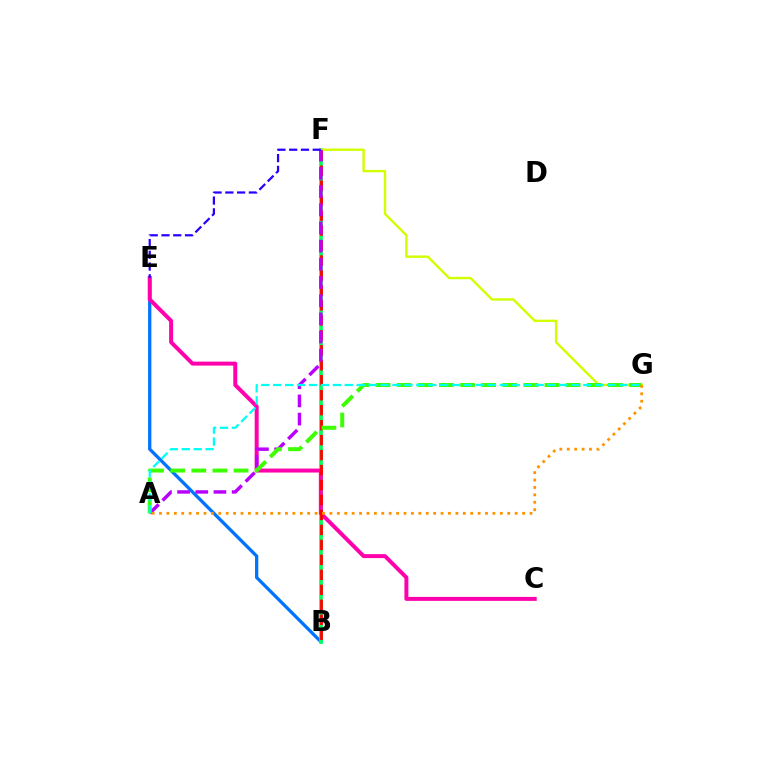{('B', 'E'): [{'color': '#0074ff', 'line_style': 'solid', 'thickness': 2.36}], ('B', 'F'): [{'color': '#00ff5c', 'line_style': 'solid', 'thickness': 2.65}, {'color': '#ff0000', 'line_style': 'dashed', 'thickness': 2.03}], ('F', 'G'): [{'color': '#d1ff00', 'line_style': 'solid', 'thickness': 1.73}], ('C', 'E'): [{'color': '#ff00ac', 'line_style': 'solid', 'thickness': 2.86}], ('A', 'F'): [{'color': '#b900ff', 'line_style': 'dashed', 'thickness': 2.47}], ('A', 'G'): [{'color': '#3dff00', 'line_style': 'dashed', 'thickness': 2.87}, {'color': '#00fff6', 'line_style': 'dashed', 'thickness': 1.62}, {'color': '#ff9400', 'line_style': 'dotted', 'thickness': 2.01}], ('E', 'F'): [{'color': '#2500ff', 'line_style': 'dashed', 'thickness': 1.6}]}